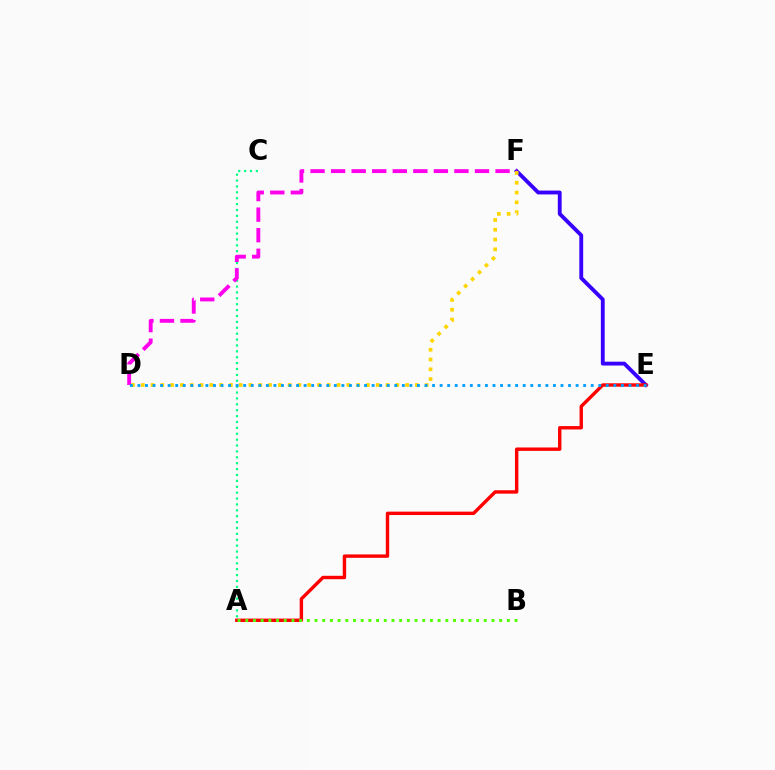{('E', 'F'): [{'color': '#3700ff', 'line_style': 'solid', 'thickness': 2.77}], ('A', 'C'): [{'color': '#00ff86', 'line_style': 'dotted', 'thickness': 1.6}], ('D', 'F'): [{'color': '#ff00ed', 'line_style': 'dashed', 'thickness': 2.79}, {'color': '#ffd500', 'line_style': 'dotted', 'thickness': 2.66}], ('A', 'E'): [{'color': '#ff0000', 'line_style': 'solid', 'thickness': 2.45}], ('D', 'E'): [{'color': '#009eff', 'line_style': 'dotted', 'thickness': 2.05}], ('A', 'B'): [{'color': '#4fff00', 'line_style': 'dotted', 'thickness': 2.09}]}